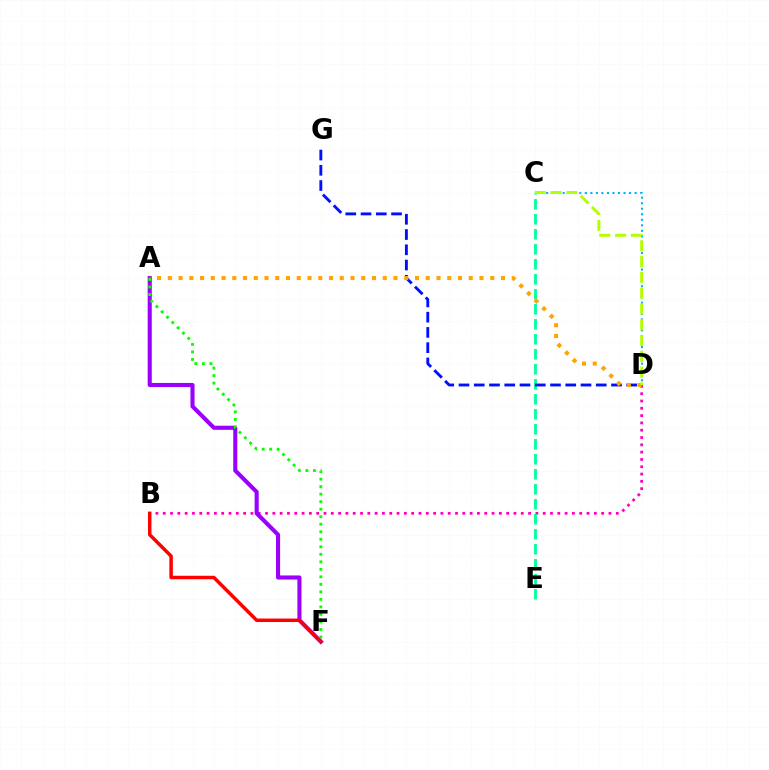{('B', 'D'): [{'color': '#ff00bd', 'line_style': 'dotted', 'thickness': 1.99}], ('A', 'F'): [{'color': '#9b00ff', 'line_style': 'solid', 'thickness': 2.95}, {'color': '#08ff00', 'line_style': 'dotted', 'thickness': 2.04}], ('C', 'E'): [{'color': '#00ff9d', 'line_style': 'dashed', 'thickness': 2.04}], ('D', 'G'): [{'color': '#0010ff', 'line_style': 'dashed', 'thickness': 2.07}], ('B', 'F'): [{'color': '#ff0000', 'line_style': 'solid', 'thickness': 2.51}], ('C', 'D'): [{'color': '#00b5ff', 'line_style': 'dotted', 'thickness': 1.5}, {'color': '#b3ff00', 'line_style': 'dashed', 'thickness': 2.15}], ('A', 'D'): [{'color': '#ffa500', 'line_style': 'dotted', 'thickness': 2.92}]}